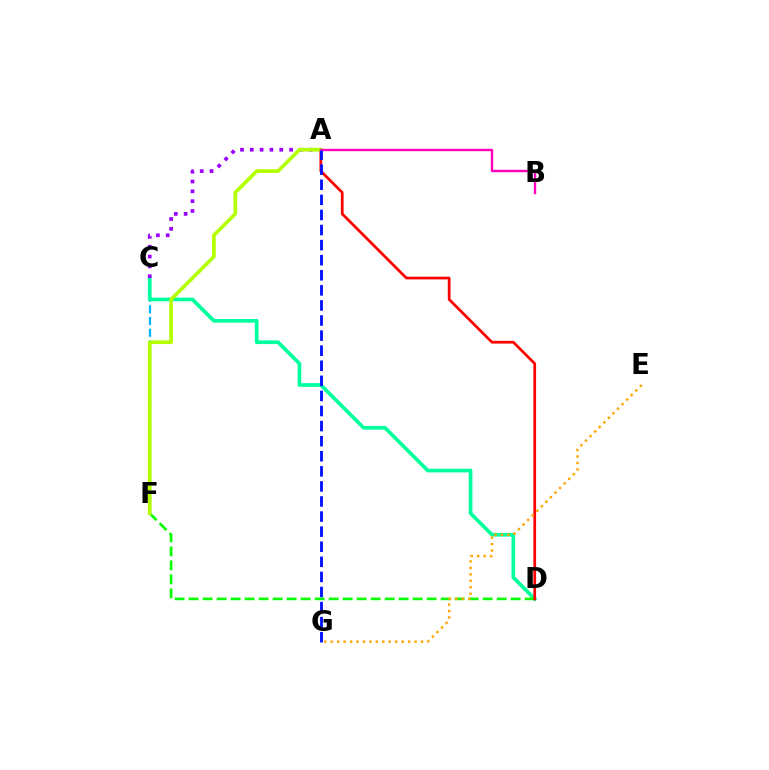{('C', 'F'): [{'color': '#00b5ff', 'line_style': 'dashed', 'thickness': 1.6}], ('C', 'D'): [{'color': '#00ff9d', 'line_style': 'solid', 'thickness': 2.66}], ('D', 'F'): [{'color': '#08ff00', 'line_style': 'dashed', 'thickness': 1.9}], ('A', 'D'): [{'color': '#ff0000', 'line_style': 'solid', 'thickness': 1.97}], ('E', 'G'): [{'color': '#ffa500', 'line_style': 'dotted', 'thickness': 1.75}], ('A', 'C'): [{'color': '#9b00ff', 'line_style': 'dotted', 'thickness': 2.67}], ('A', 'F'): [{'color': '#b3ff00', 'line_style': 'solid', 'thickness': 2.64}], ('A', 'B'): [{'color': '#ff00bd', 'line_style': 'solid', 'thickness': 1.73}], ('A', 'G'): [{'color': '#0010ff', 'line_style': 'dashed', 'thickness': 2.05}]}